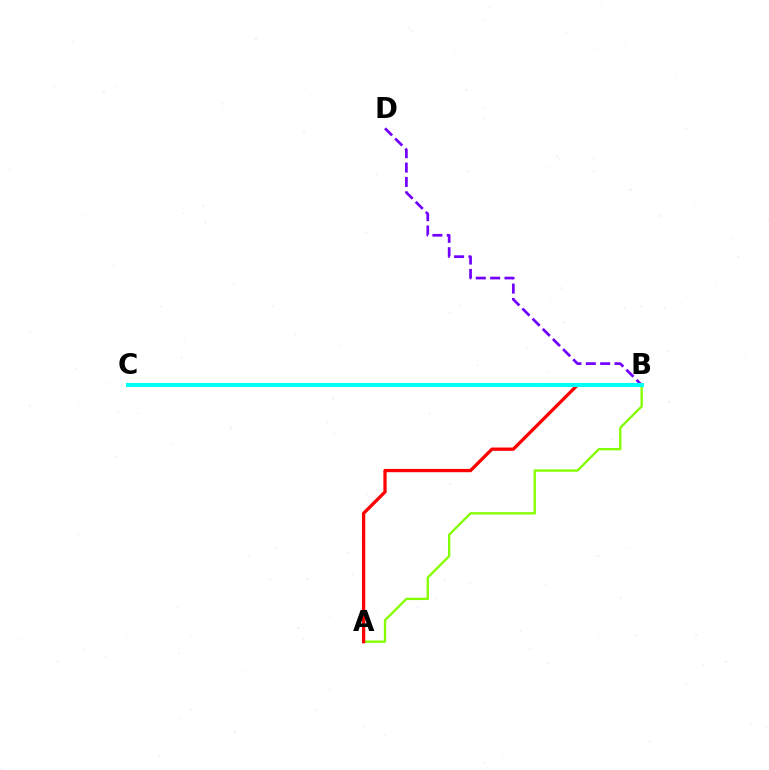{('B', 'D'): [{'color': '#7200ff', 'line_style': 'dashed', 'thickness': 1.95}], ('A', 'B'): [{'color': '#84ff00', 'line_style': 'solid', 'thickness': 1.68}, {'color': '#ff0000', 'line_style': 'solid', 'thickness': 2.37}], ('B', 'C'): [{'color': '#00fff6', 'line_style': 'solid', 'thickness': 2.93}]}